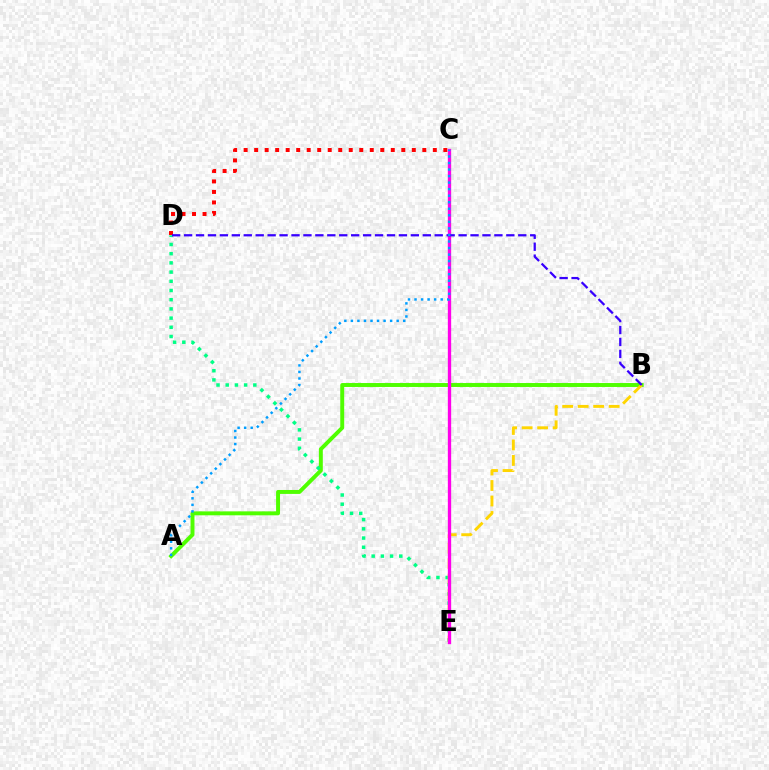{('A', 'B'): [{'color': '#4fff00', 'line_style': 'solid', 'thickness': 2.83}], ('D', 'E'): [{'color': '#00ff86', 'line_style': 'dotted', 'thickness': 2.5}], ('B', 'E'): [{'color': '#ffd500', 'line_style': 'dashed', 'thickness': 2.1}], ('C', 'E'): [{'color': '#ff00ed', 'line_style': 'solid', 'thickness': 2.39}], ('C', 'D'): [{'color': '#ff0000', 'line_style': 'dotted', 'thickness': 2.86}], ('B', 'D'): [{'color': '#3700ff', 'line_style': 'dashed', 'thickness': 1.62}], ('A', 'C'): [{'color': '#009eff', 'line_style': 'dotted', 'thickness': 1.78}]}